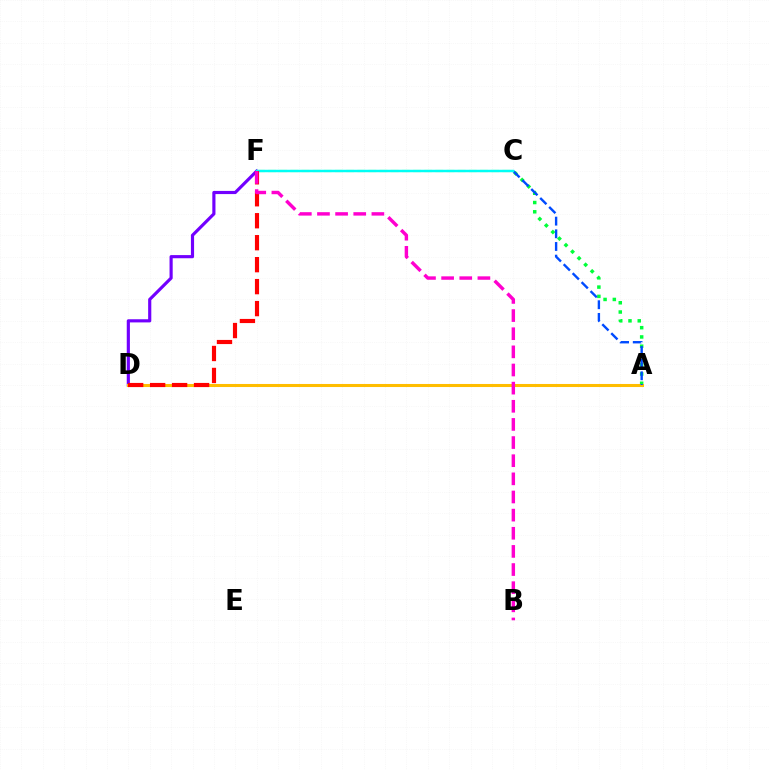{('A', 'C'): [{'color': '#00ff39', 'line_style': 'dotted', 'thickness': 2.52}, {'color': '#004bff', 'line_style': 'dashed', 'thickness': 1.72}], ('D', 'F'): [{'color': '#7200ff', 'line_style': 'solid', 'thickness': 2.27}, {'color': '#ff0000', 'line_style': 'dashed', 'thickness': 2.98}], ('A', 'D'): [{'color': '#ffbd00', 'line_style': 'solid', 'thickness': 2.2}], ('C', 'F'): [{'color': '#84ff00', 'line_style': 'dashed', 'thickness': 1.51}, {'color': '#00fff6', 'line_style': 'solid', 'thickness': 1.78}], ('B', 'F'): [{'color': '#ff00cf', 'line_style': 'dashed', 'thickness': 2.46}]}